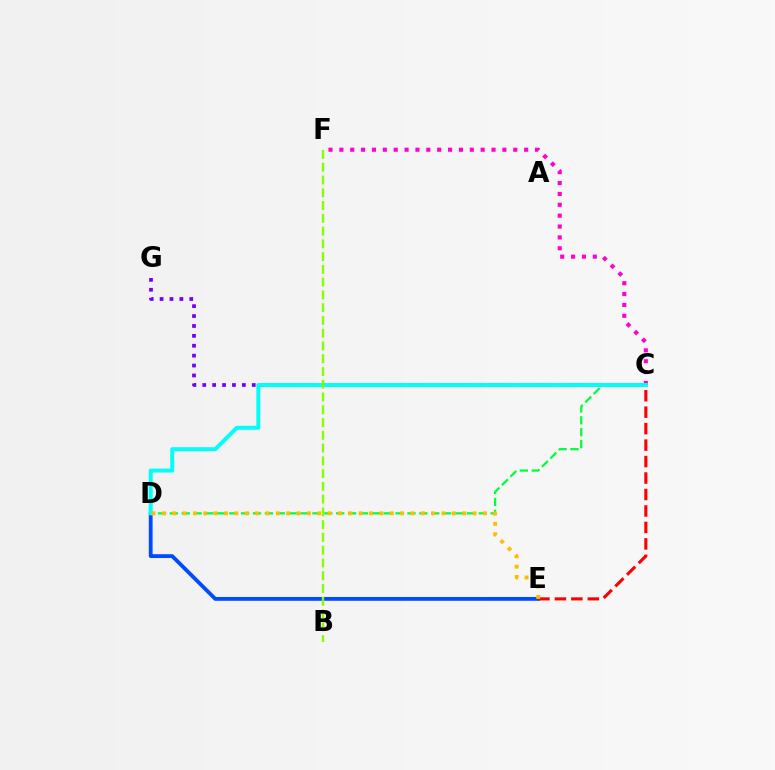{('C', 'F'): [{'color': '#ff00cf', 'line_style': 'dotted', 'thickness': 2.95}], ('C', 'G'): [{'color': '#7200ff', 'line_style': 'dotted', 'thickness': 2.69}], ('D', 'E'): [{'color': '#004bff', 'line_style': 'solid', 'thickness': 2.76}, {'color': '#ffbd00', 'line_style': 'dotted', 'thickness': 2.81}], ('C', 'E'): [{'color': '#ff0000', 'line_style': 'dashed', 'thickness': 2.24}], ('C', 'D'): [{'color': '#00ff39', 'line_style': 'dashed', 'thickness': 1.61}, {'color': '#00fff6', 'line_style': 'solid', 'thickness': 2.85}], ('B', 'F'): [{'color': '#84ff00', 'line_style': 'dashed', 'thickness': 1.73}]}